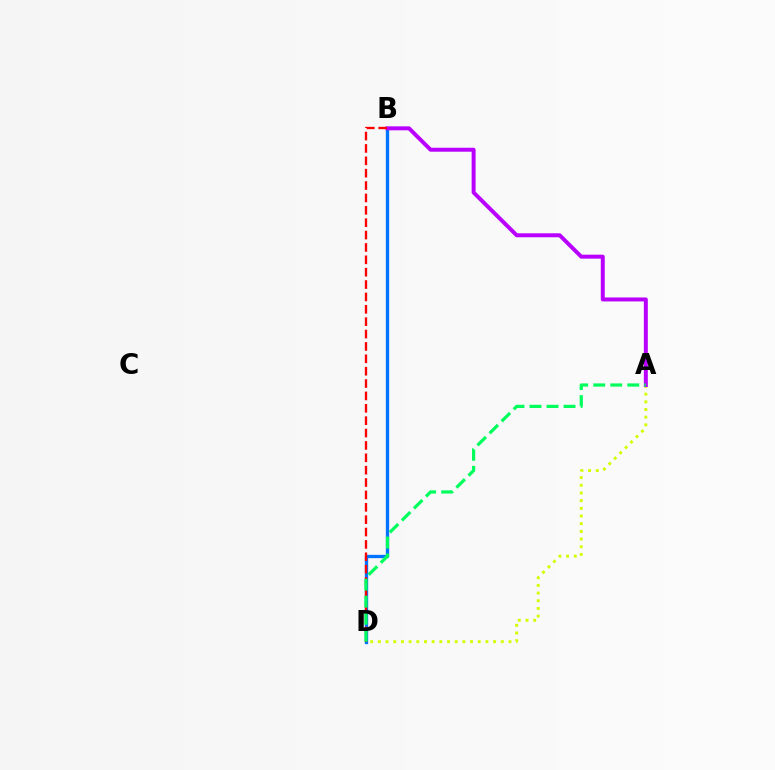{('B', 'D'): [{'color': '#0074ff', 'line_style': 'solid', 'thickness': 2.4}, {'color': '#ff0000', 'line_style': 'dashed', 'thickness': 1.68}], ('A', 'D'): [{'color': '#d1ff00', 'line_style': 'dotted', 'thickness': 2.09}, {'color': '#00ff5c', 'line_style': 'dashed', 'thickness': 2.31}], ('A', 'B'): [{'color': '#b900ff', 'line_style': 'solid', 'thickness': 2.86}]}